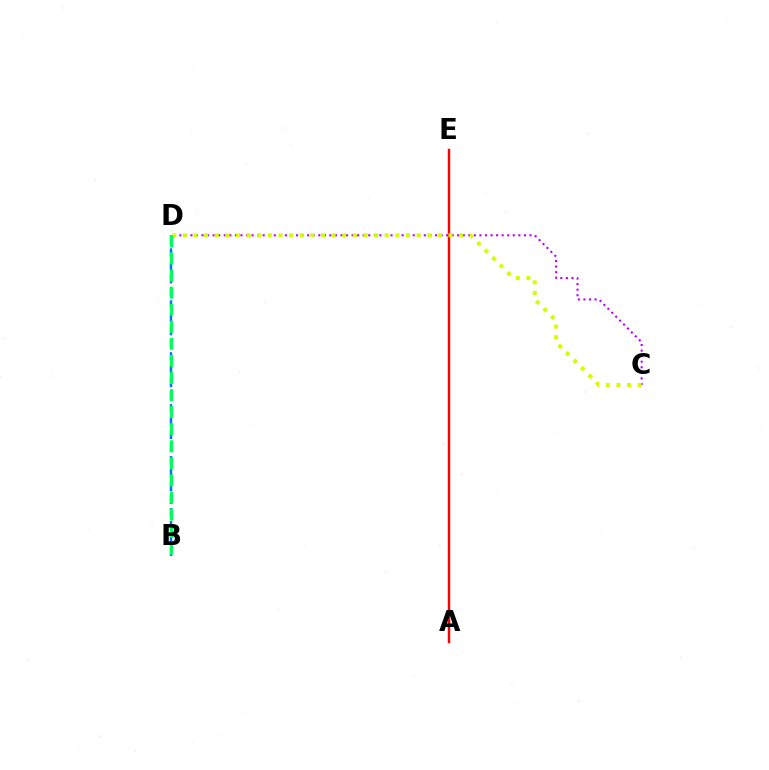{('C', 'D'): [{'color': '#b900ff', 'line_style': 'dotted', 'thickness': 1.51}, {'color': '#d1ff00', 'line_style': 'dotted', 'thickness': 2.89}], ('A', 'E'): [{'color': '#ff0000', 'line_style': 'solid', 'thickness': 1.77}], ('B', 'D'): [{'color': '#0074ff', 'line_style': 'dashed', 'thickness': 1.76}, {'color': '#00ff5c', 'line_style': 'dashed', 'thickness': 2.32}]}